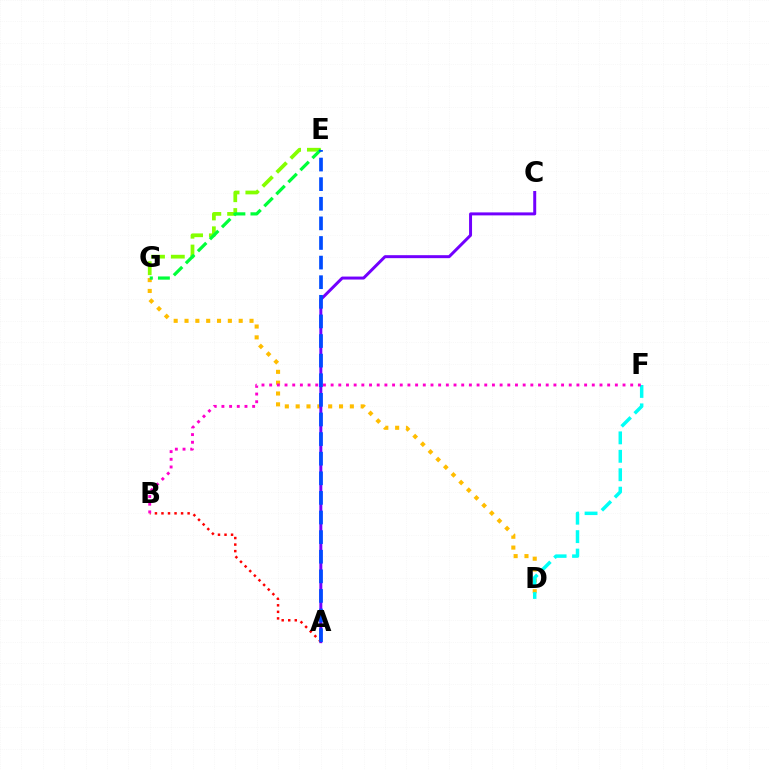{('D', 'G'): [{'color': '#ffbd00', 'line_style': 'dotted', 'thickness': 2.94}], ('A', 'C'): [{'color': '#7200ff', 'line_style': 'solid', 'thickness': 2.14}], ('E', 'G'): [{'color': '#84ff00', 'line_style': 'dashed', 'thickness': 2.69}, {'color': '#00ff39', 'line_style': 'dashed', 'thickness': 2.31}], ('A', 'B'): [{'color': '#ff0000', 'line_style': 'dotted', 'thickness': 1.78}], ('A', 'E'): [{'color': '#004bff', 'line_style': 'dashed', 'thickness': 2.66}], ('D', 'F'): [{'color': '#00fff6', 'line_style': 'dashed', 'thickness': 2.5}], ('B', 'F'): [{'color': '#ff00cf', 'line_style': 'dotted', 'thickness': 2.09}]}